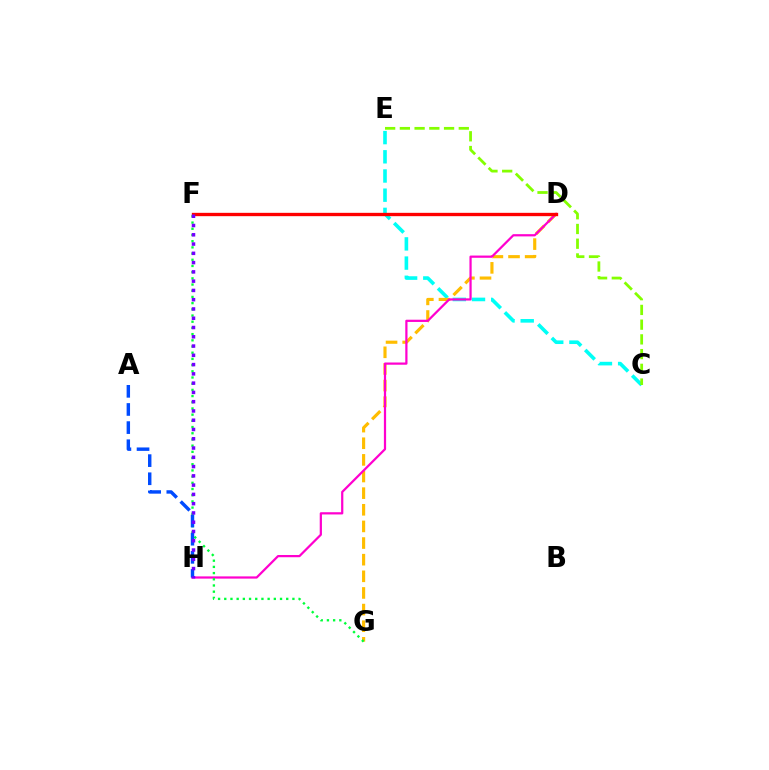{('C', 'E'): [{'color': '#00fff6', 'line_style': 'dashed', 'thickness': 2.61}, {'color': '#84ff00', 'line_style': 'dashed', 'thickness': 2.0}], ('D', 'G'): [{'color': '#ffbd00', 'line_style': 'dashed', 'thickness': 2.26}], ('D', 'H'): [{'color': '#ff00cf', 'line_style': 'solid', 'thickness': 1.6}], ('F', 'G'): [{'color': '#00ff39', 'line_style': 'dotted', 'thickness': 1.68}], ('D', 'F'): [{'color': '#ff0000', 'line_style': 'solid', 'thickness': 2.4}], ('A', 'H'): [{'color': '#004bff', 'line_style': 'dashed', 'thickness': 2.46}], ('F', 'H'): [{'color': '#7200ff', 'line_style': 'dotted', 'thickness': 2.52}]}